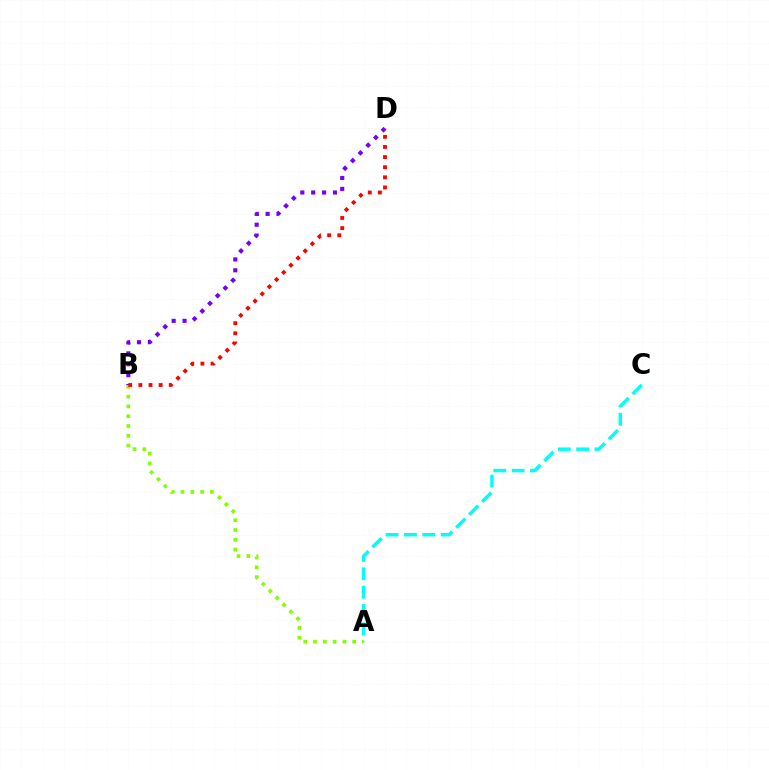{('A', 'B'): [{'color': '#84ff00', 'line_style': 'dotted', 'thickness': 2.66}], ('B', 'D'): [{'color': '#7200ff', 'line_style': 'dotted', 'thickness': 2.96}, {'color': '#ff0000', 'line_style': 'dotted', 'thickness': 2.75}], ('A', 'C'): [{'color': '#00fff6', 'line_style': 'dashed', 'thickness': 2.49}]}